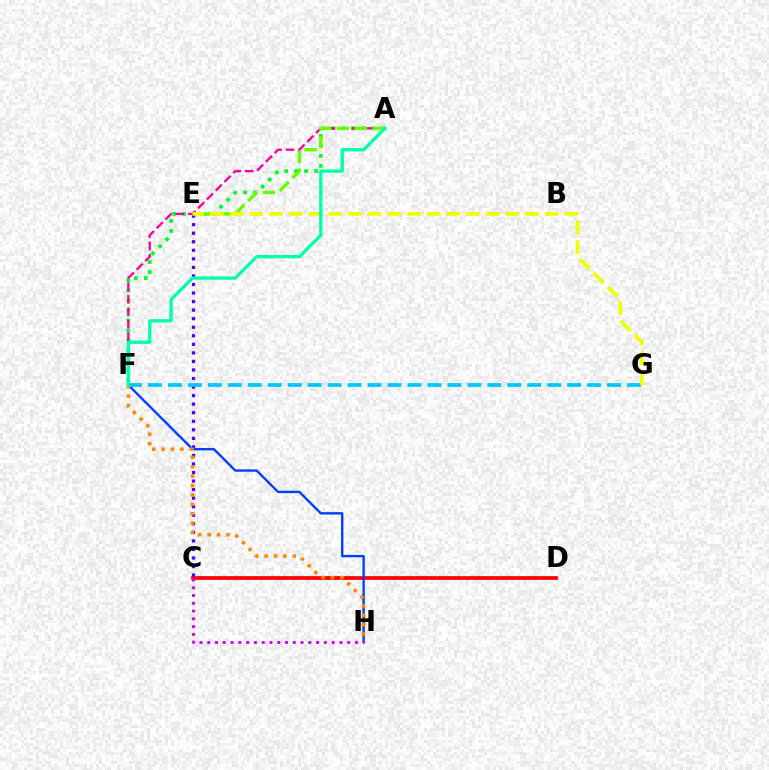{('A', 'F'): [{'color': '#00ff27', 'line_style': 'dotted', 'thickness': 2.71}, {'color': '#ff00a0', 'line_style': 'dashed', 'thickness': 1.69}, {'color': '#00ffaf', 'line_style': 'solid', 'thickness': 2.38}], ('C', 'D'): [{'color': '#ff0000', 'line_style': 'solid', 'thickness': 2.68}], ('A', 'E'): [{'color': '#66ff00', 'line_style': 'dashed', 'thickness': 2.44}], ('C', 'E'): [{'color': '#4f00ff', 'line_style': 'dotted', 'thickness': 2.32}], ('F', 'H'): [{'color': '#003fff', 'line_style': 'solid', 'thickness': 1.7}, {'color': '#ff8800', 'line_style': 'dotted', 'thickness': 2.55}], ('C', 'H'): [{'color': '#d600ff', 'line_style': 'dotted', 'thickness': 2.11}], ('F', 'G'): [{'color': '#00c7ff', 'line_style': 'dashed', 'thickness': 2.71}], ('E', 'G'): [{'color': '#eeff00', 'line_style': 'dashed', 'thickness': 2.68}]}